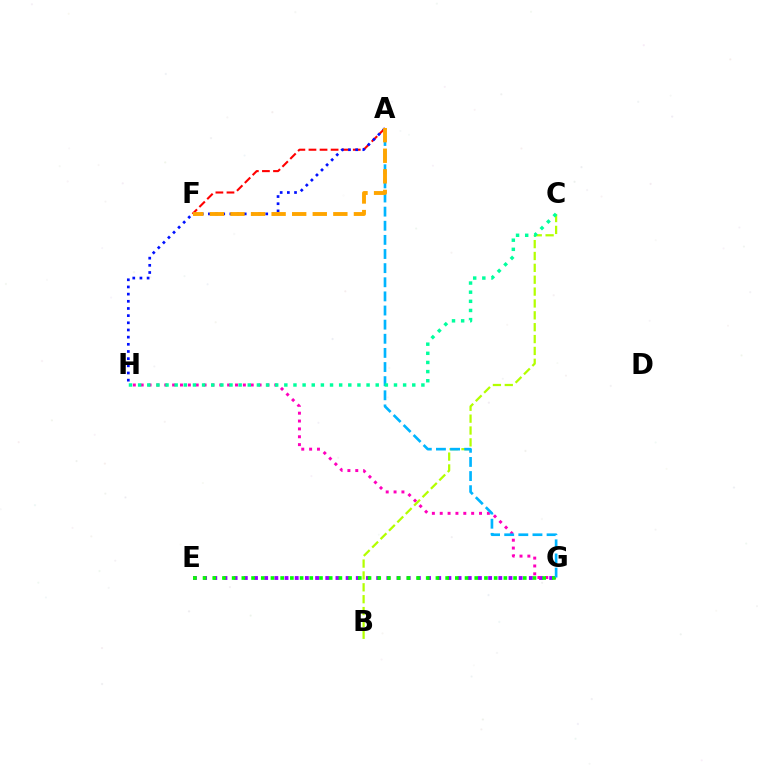{('A', 'F'): [{'color': '#ff0000', 'line_style': 'dashed', 'thickness': 1.5}, {'color': '#ffa500', 'line_style': 'dashed', 'thickness': 2.8}], ('E', 'G'): [{'color': '#9b00ff', 'line_style': 'dotted', 'thickness': 2.77}, {'color': '#08ff00', 'line_style': 'dotted', 'thickness': 2.64}], ('G', 'H'): [{'color': '#ff00bd', 'line_style': 'dotted', 'thickness': 2.14}], ('B', 'C'): [{'color': '#b3ff00', 'line_style': 'dashed', 'thickness': 1.61}], ('A', 'H'): [{'color': '#0010ff', 'line_style': 'dotted', 'thickness': 1.95}], ('A', 'G'): [{'color': '#00b5ff', 'line_style': 'dashed', 'thickness': 1.92}], ('C', 'H'): [{'color': '#00ff9d', 'line_style': 'dotted', 'thickness': 2.48}]}